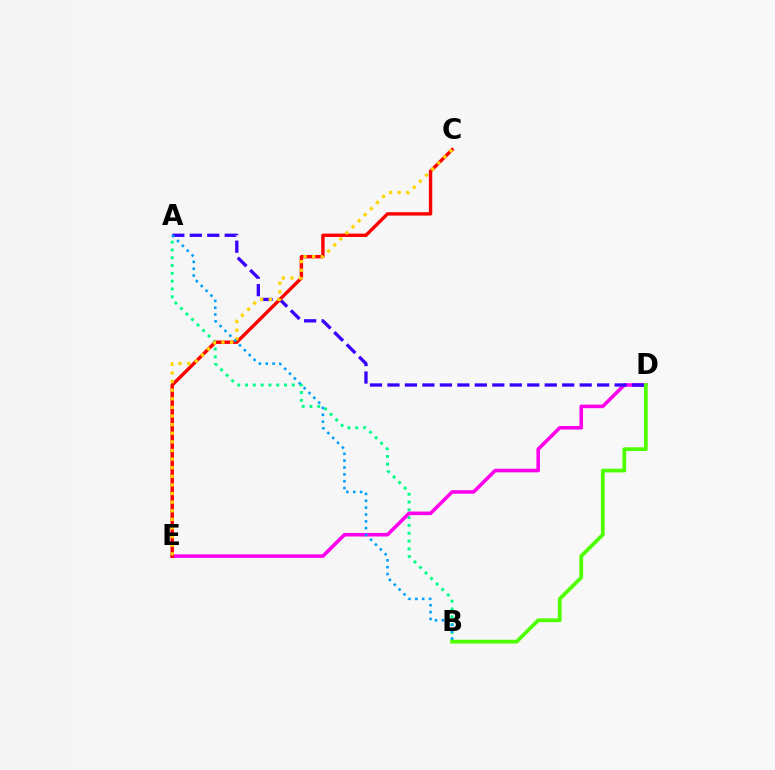{('A', 'B'): [{'color': '#00ff86', 'line_style': 'dotted', 'thickness': 2.12}, {'color': '#009eff', 'line_style': 'dotted', 'thickness': 1.86}], ('D', 'E'): [{'color': '#ff00ed', 'line_style': 'solid', 'thickness': 2.57}], ('A', 'D'): [{'color': '#3700ff', 'line_style': 'dashed', 'thickness': 2.37}], ('C', 'E'): [{'color': '#ff0000', 'line_style': 'solid', 'thickness': 2.45}, {'color': '#ffd500', 'line_style': 'dotted', 'thickness': 2.34}], ('B', 'D'): [{'color': '#4fff00', 'line_style': 'solid', 'thickness': 2.71}]}